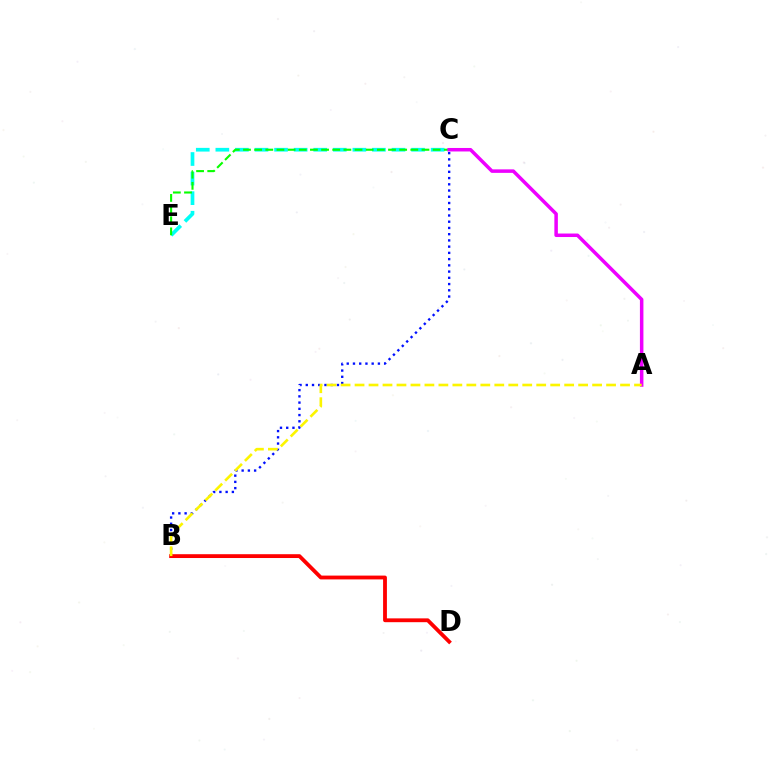{('C', 'E'): [{'color': '#00fff6', 'line_style': 'dashed', 'thickness': 2.66}, {'color': '#08ff00', 'line_style': 'dashed', 'thickness': 1.52}], ('B', 'C'): [{'color': '#0010ff', 'line_style': 'dotted', 'thickness': 1.69}], ('B', 'D'): [{'color': '#ff0000', 'line_style': 'solid', 'thickness': 2.75}], ('A', 'C'): [{'color': '#ee00ff', 'line_style': 'solid', 'thickness': 2.52}], ('A', 'B'): [{'color': '#fcf500', 'line_style': 'dashed', 'thickness': 1.9}]}